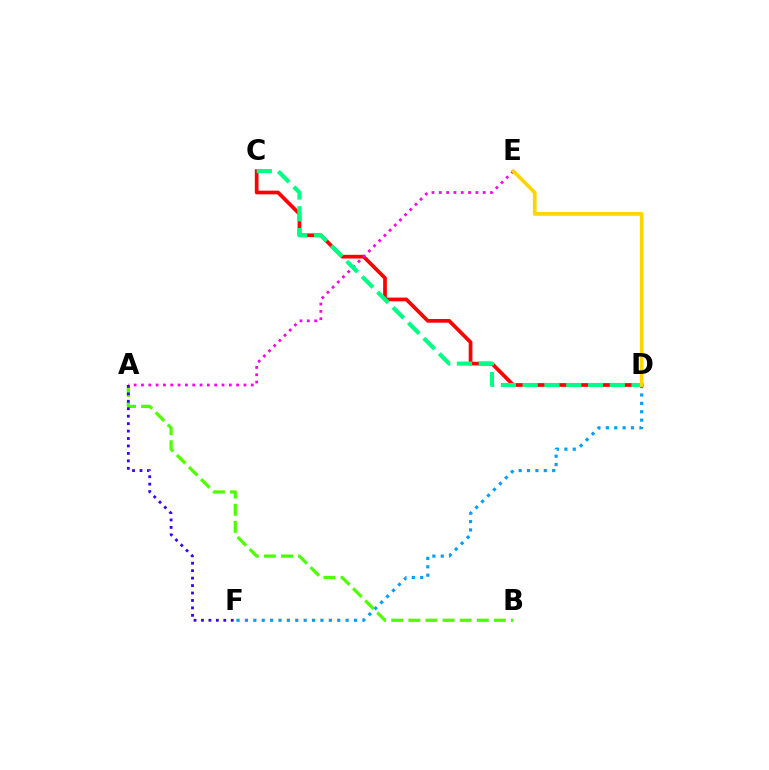{('C', 'D'): [{'color': '#ff0000', 'line_style': 'solid', 'thickness': 2.67}, {'color': '#00ff86', 'line_style': 'dashed', 'thickness': 2.96}], ('A', 'E'): [{'color': '#ff00ed', 'line_style': 'dotted', 'thickness': 1.99}], ('D', 'F'): [{'color': '#009eff', 'line_style': 'dotted', 'thickness': 2.28}], ('A', 'B'): [{'color': '#4fff00', 'line_style': 'dashed', 'thickness': 2.32}], ('D', 'E'): [{'color': '#ffd500', 'line_style': 'solid', 'thickness': 2.66}], ('A', 'F'): [{'color': '#3700ff', 'line_style': 'dotted', 'thickness': 2.02}]}